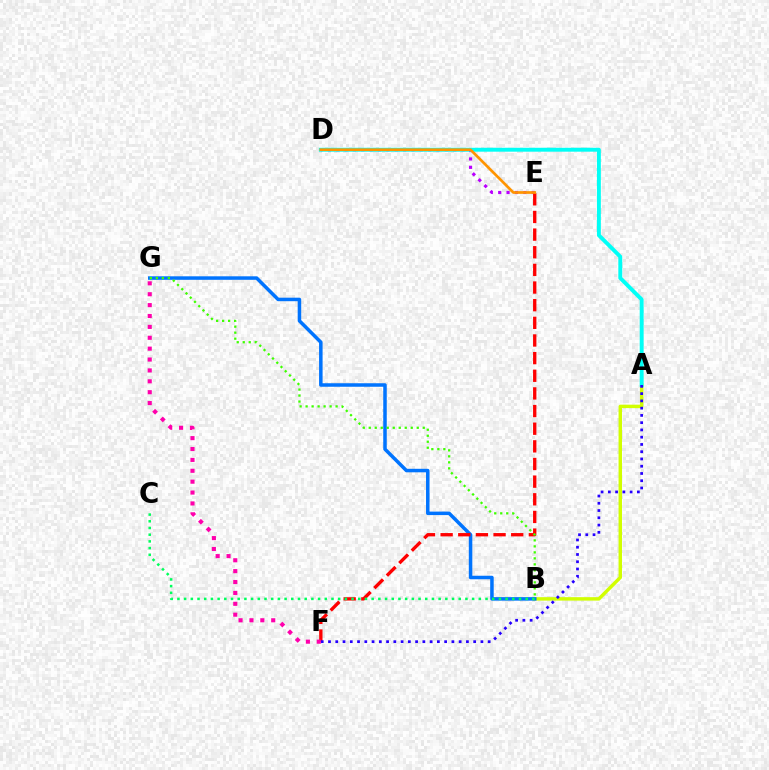{('D', 'E'): [{'color': '#b900ff', 'line_style': 'dotted', 'thickness': 2.27}, {'color': '#ff9400', 'line_style': 'solid', 'thickness': 1.93}], ('A', 'B'): [{'color': '#d1ff00', 'line_style': 'solid', 'thickness': 2.47}], ('B', 'G'): [{'color': '#0074ff', 'line_style': 'solid', 'thickness': 2.53}, {'color': '#3dff00', 'line_style': 'dotted', 'thickness': 1.63}], ('A', 'D'): [{'color': '#00fff6', 'line_style': 'solid', 'thickness': 2.82}], ('E', 'F'): [{'color': '#ff0000', 'line_style': 'dashed', 'thickness': 2.4}], ('A', 'F'): [{'color': '#2500ff', 'line_style': 'dotted', 'thickness': 1.97}], ('B', 'C'): [{'color': '#00ff5c', 'line_style': 'dotted', 'thickness': 1.82}], ('F', 'G'): [{'color': '#ff00ac', 'line_style': 'dotted', 'thickness': 2.96}]}